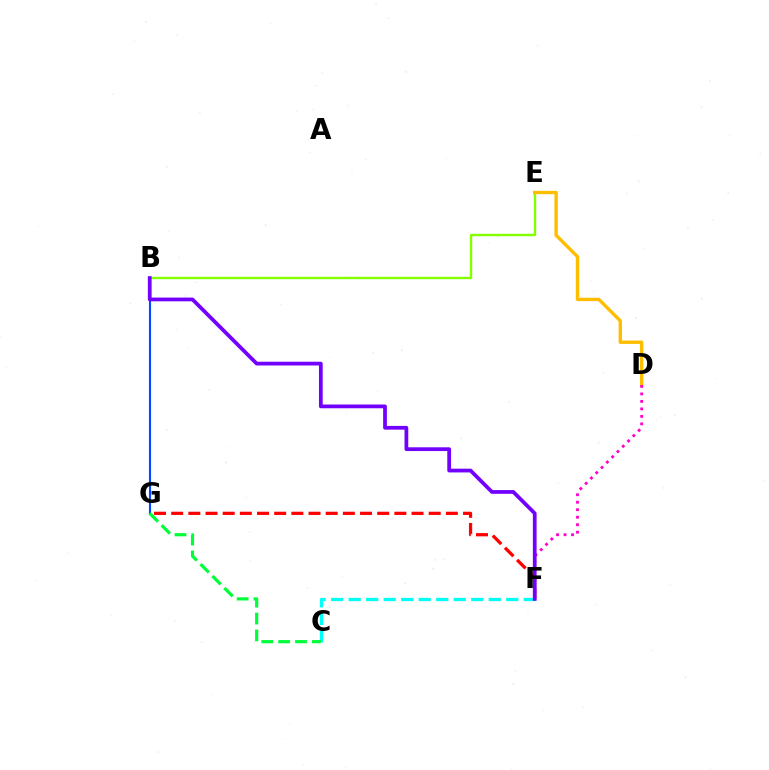{('B', 'E'): [{'color': '#84ff00', 'line_style': 'solid', 'thickness': 1.72}], ('D', 'E'): [{'color': '#ffbd00', 'line_style': 'solid', 'thickness': 2.43}], ('D', 'F'): [{'color': '#ff00cf', 'line_style': 'dotted', 'thickness': 2.04}], ('C', 'F'): [{'color': '#00fff6', 'line_style': 'dashed', 'thickness': 2.38}], ('B', 'G'): [{'color': '#004bff', 'line_style': 'solid', 'thickness': 1.52}], ('F', 'G'): [{'color': '#ff0000', 'line_style': 'dashed', 'thickness': 2.33}], ('C', 'G'): [{'color': '#00ff39', 'line_style': 'dashed', 'thickness': 2.29}], ('B', 'F'): [{'color': '#7200ff', 'line_style': 'solid', 'thickness': 2.7}]}